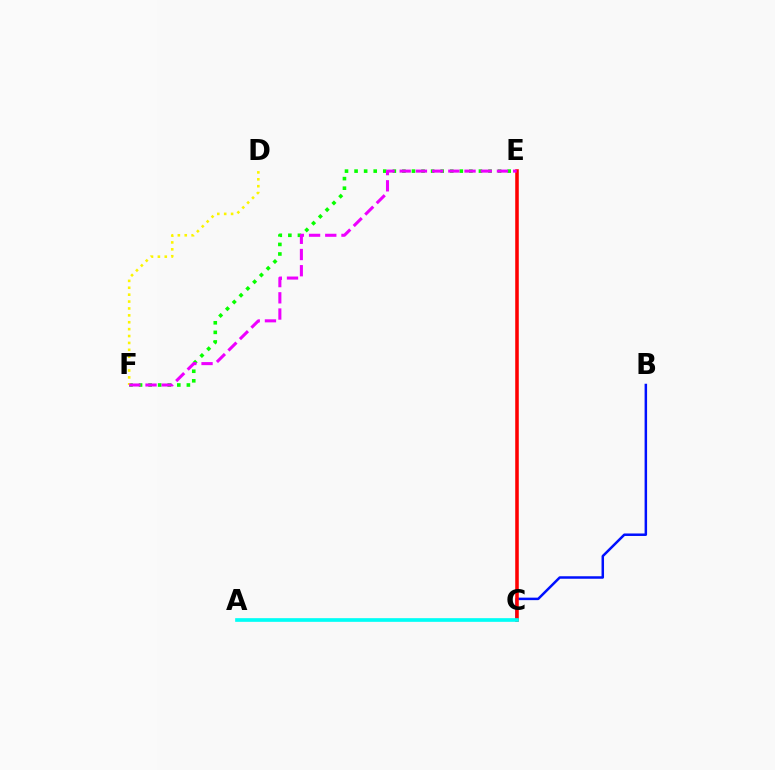{('E', 'F'): [{'color': '#08ff00', 'line_style': 'dotted', 'thickness': 2.6}, {'color': '#ee00ff', 'line_style': 'dashed', 'thickness': 2.2}], ('B', 'C'): [{'color': '#0010ff', 'line_style': 'solid', 'thickness': 1.8}], ('D', 'F'): [{'color': '#fcf500', 'line_style': 'dotted', 'thickness': 1.87}], ('C', 'E'): [{'color': '#ff0000', 'line_style': 'solid', 'thickness': 2.56}], ('A', 'C'): [{'color': '#00fff6', 'line_style': 'solid', 'thickness': 2.64}]}